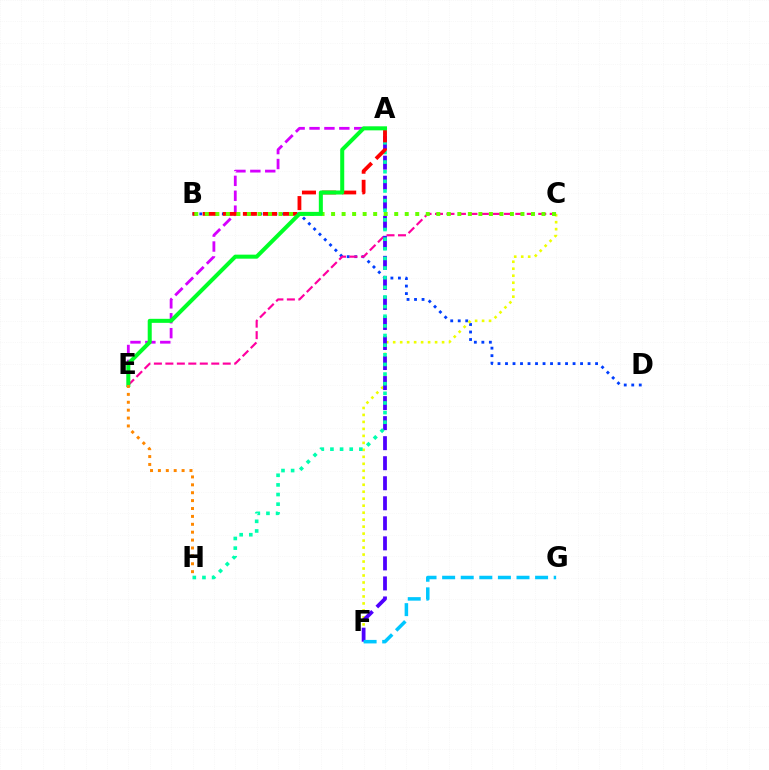{('B', 'D'): [{'color': '#003fff', 'line_style': 'dotted', 'thickness': 2.04}], ('C', 'F'): [{'color': '#eeff00', 'line_style': 'dotted', 'thickness': 1.9}], ('C', 'E'): [{'color': '#ff00a0', 'line_style': 'dashed', 'thickness': 1.56}], ('A', 'F'): [{'color': '#4f00ff', 'line_style': 'dashed', 'thickness': 2.72}], ('A', 'H'): [{'color': '#00ffaf', 'line_style': 'dotted', 'thickness': 2.62}], ('A', 'E'): [{'color': '#d600ff', 'line_style': 'dashed', 'thickness': 2.02}, {'color': '#00ff27', 'line_style': 'solid', 'thickness': 2.9}], ('A', 'B'): [{'color': '#ff0000', 'line_style': 'dashed', 'thickness': 2.73}], ('B', 'C'): [{'color': '#66ff00', 'line_style': 'dotted', 'thickness': 2.86}], ('F', 'G'): [{'color': '#00c7ff', 'line_style': 'dashed', 'thickness': 2.53}], ('E', 'H'): [{'color': '#ff8800', 'line_style': 'dotted', 'thickness': 2.14}]}